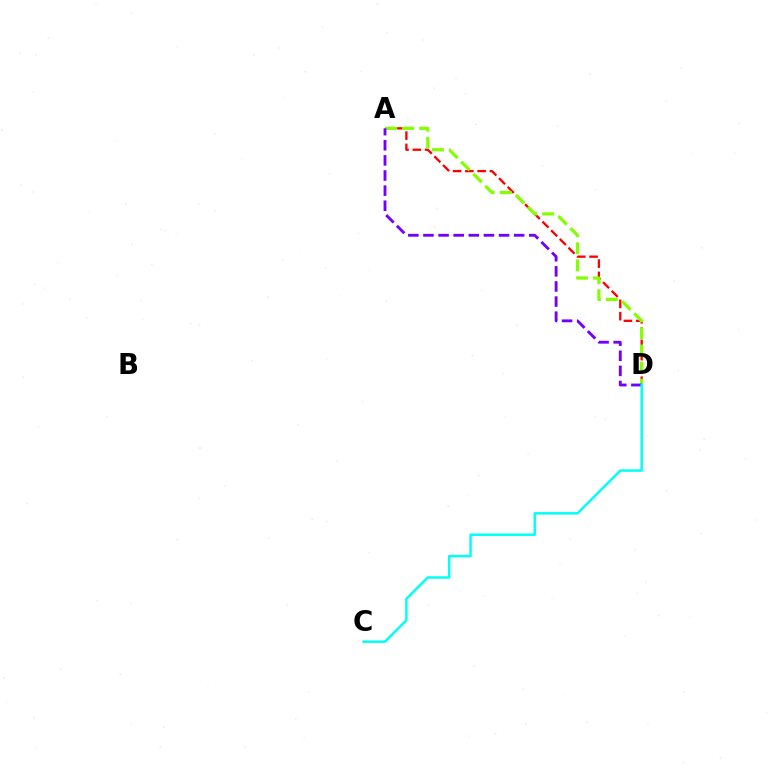{('A', 'D'): [{'color': '#ff0000', 'line_style': 'dashed', 'thickness': 1.67}, {'color': '#84ff00', 'line_style': 'dashed', 'thickness': 2.32}, {'color': '#7200ff', 'line_style': 'dashed', 'thickness': 2.05}], ('C', 'D'): [{'color': '#00fff6', 'line_style': 'solid', 'thickness': 1.78}]}